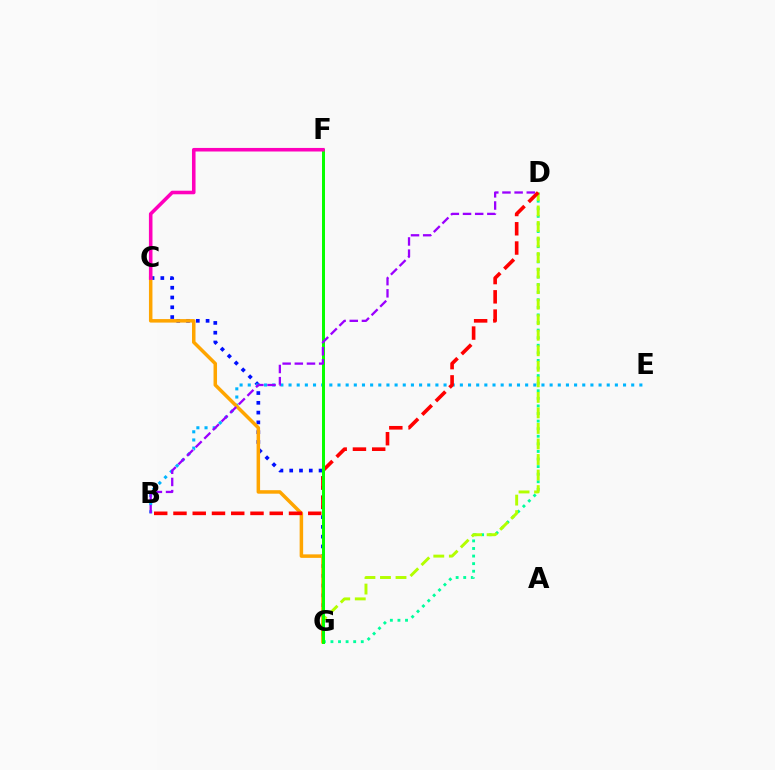{('D', 'G'): [{'color': '#00ff9d', 'line_style': 'dotted', 'thickness': 2.06}, {'color': '#b3ff00', 'line_style': 'dashed', 'thickness': 2.11}], ('C', 'G'): [{'color': '#0010ff', 'line_style': 'dotted', 'thickness': 2.66}, {'color': '#ffa500', 'line_style': 'solid', 'thickness': 2.52}], ('B', 'E'): [{'color': '#00b5ff', 'line_style': 'dotted', 'thickness': 2.22}], ('B', 'D'): [{'color': '#ff0000', 'line_style': 'dashed', 'thickness': 2.62}, {'color': '#9b00ff', 'line_style': 'dashed', 'thickness': 1.65}], ('F', 'G'): [{'color': '#08ff00', 'line_style': 'solid', 'thickness': 2.16}], ('C', 'F'): [{'color': '#ff00bd', 'line_style': 'solid', 'thickness': 2.57}]}